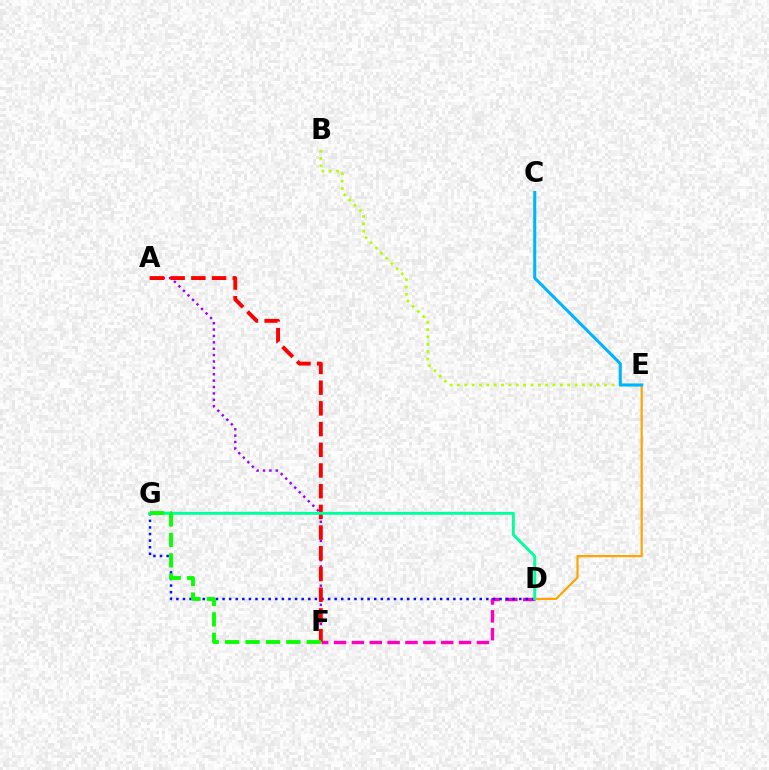{('A', 'F'): [{'color': '#9b00ff', 'line_style': 'dotted', 'thickness': 1.74}, {'color': '#ff0000', 'line_style': 'dashed', 'thickness': 2.81}], ('B', 'E'): [{'color': '#b3ff00', 'line_style': 'dotted', 'thickness': 2.0}], ('D', 'F'): [{'color': '#ff00bd', 'line_style': 'dashed', 'thickness': 2.43}], ('D', 'G'): [{'color': '#0010ff', 'line_style': 'dotted', 'thickness': 1.79}, {'color': '#00ff9d', 'line_style': 'solid', 'thickness': 2.07}], ('D', 'E'): [{'color': '#ffa500', 'line_style': 'solid', 'thickness': 1.58}], ('C', 'E'): [{'color': '#00b5ff', 'line_style': 'solid', 'thickness': 2.21}], ('F', 'G'): [{'color': '#08ff00', 'line_style': 'dashed', 'thickness': 2.77}]}